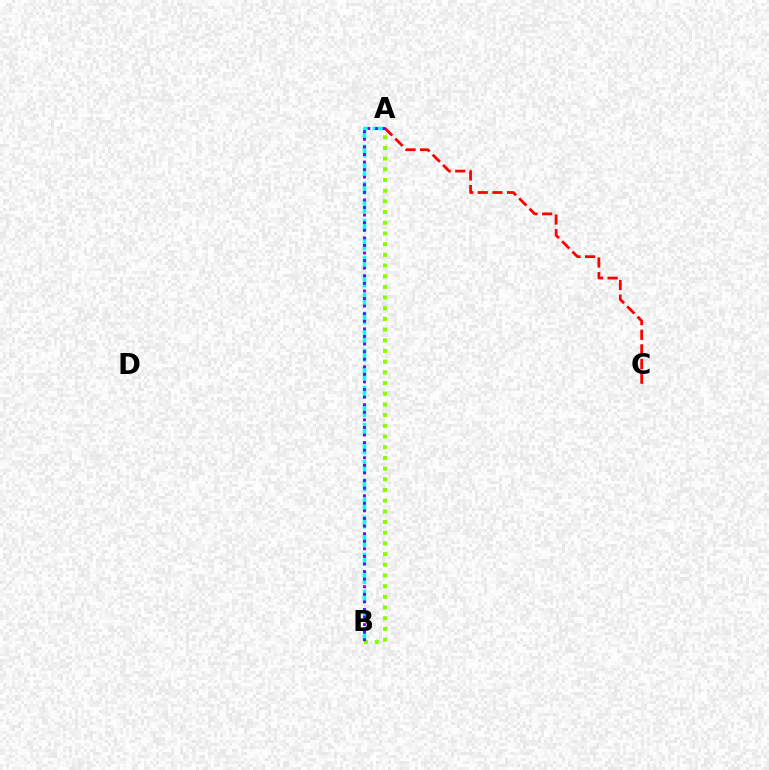{('A', 'B'): [{'color': '#00fff6', 'line_style': 'dashed', 'thickness': 2.52}, {'color': '#84ff00', 'line_style': 'dotted', 'thickness': 2.9}, {'color': '#7200ff', 'line_style': 'dotted', 'thickness': 2.06}], ('A', 'C'): [{'color': '#ff0000', 'line_style': 'dashed', 'thickness': 1.99}]}